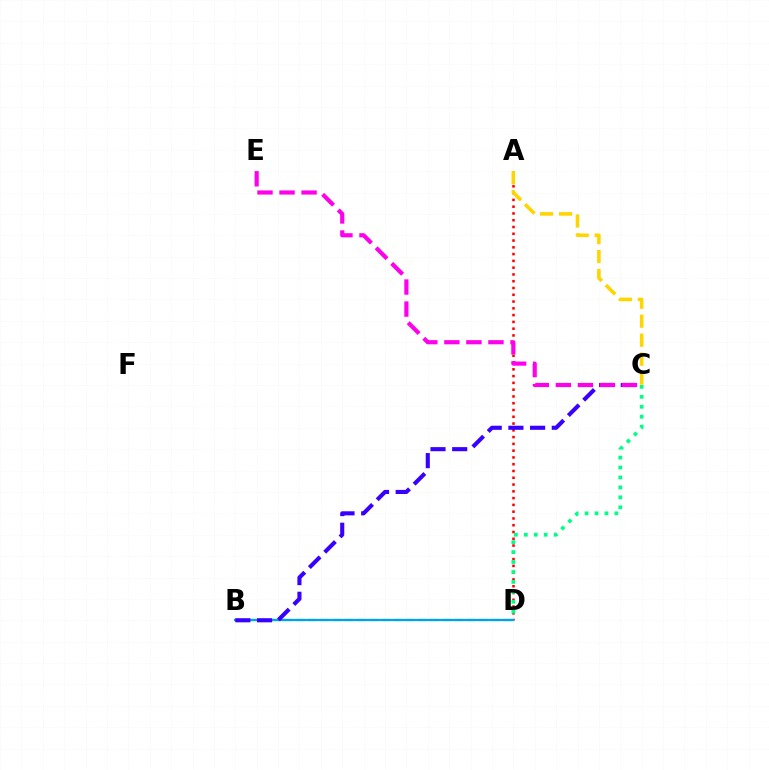{('A', 'D'): [{'color': '#ff0000', 'line_style': 'dotted', 'thickness': 1.84}], ('A', 'C'): [{'color': '#ffd500', 'line_style': 'dashed', 'thickness': 2.58}], ('B', 'D'): [{'color': '#4fff00', 'line_style': 'dashed', 'thickness': 1.66}, {'color': '#009eff', 'line_style': 'solid', 'thickness': 1.6}], ('C', 'D'): [{'color': '#00ff86', 'line_style': 'dotted', 'thickness': 2.7}], ('B', 'C'): [{'color': '#3700ff', 'line_style': 'dashed', 'thickness': 2.95}], ('C', 'E'): [{'color': '#ff00ed', 'line_style': 'dashed', 'thickness': 2.99}]}